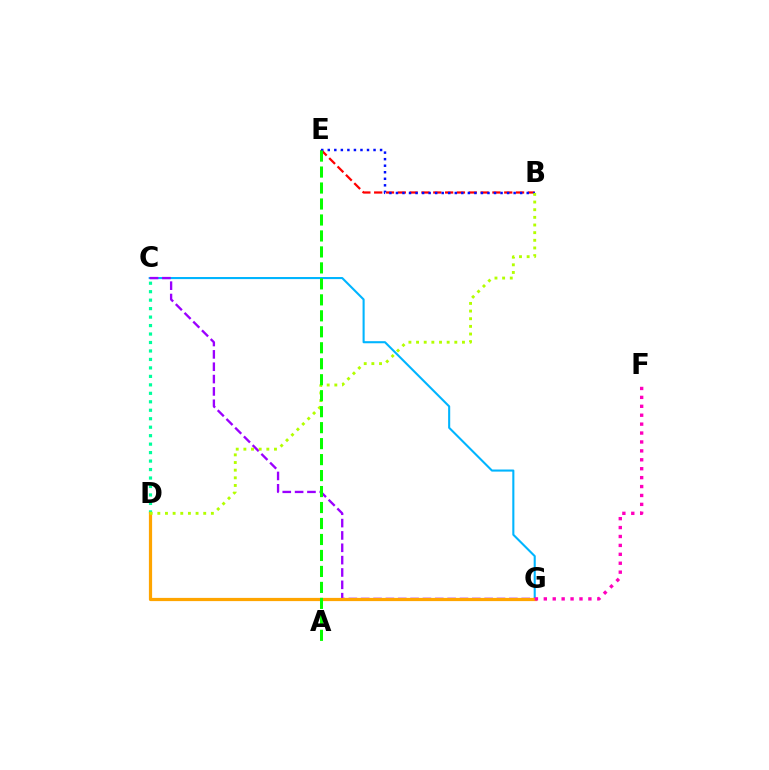{('C', 'G'): [{'color': '#00b5ff', 'line_style': 'solid', 'thickness': 1.5}, {'color': '#9b00ff', 'line_style': 'dashed', 'thickness': 1.68}], ('C', 'D'): [{'color': '#00ff9d', 'line_style': 'dotted', 'thickness': 2.3}], ('B', 'E'): [{'color': '#ff0000', 'line_style': 'dashed', 'thickness': 1.61}, {'color': '#0010ff', 'line_style': 'dotted', 'thickness': 1.78}], ('D', 'G'): [{'color': '#ffa500', 'line_style': 'solid', 'thickness': 2.31}], ('F', 'G'): [{'color': '#ff00bd', 'line_style': 'dotted', 'thickness': 2.42}], ('B', 'D'): [{'color': '#b3ff00', 'line_style': 'dotted', 'thickness': 2.08}], ('A', 'E'): [{'color': '#08ff00', 'line_style': 'dashed', 'thickness': 2.17}]}